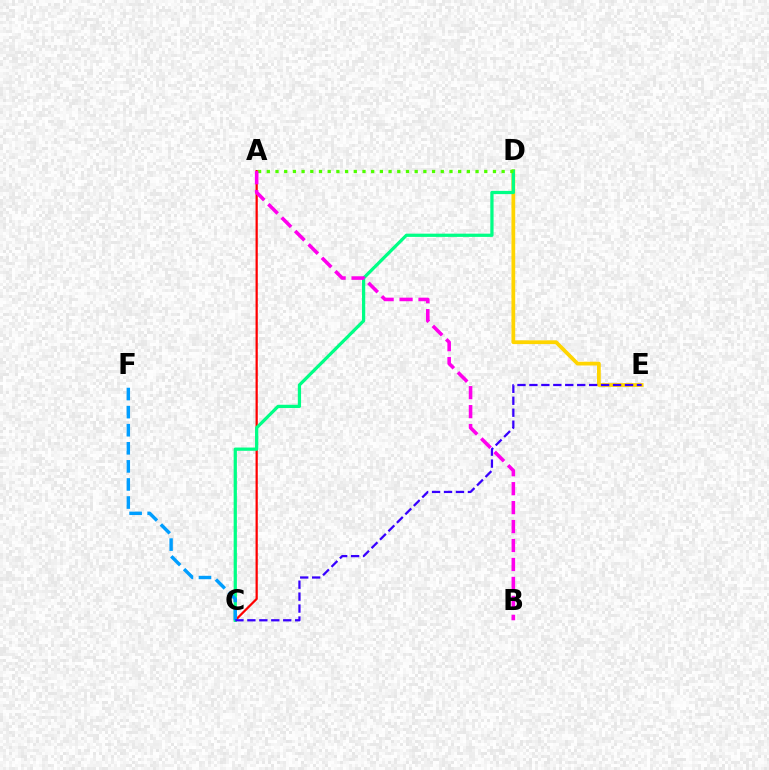{('D', 'E'): [{'color': '#ffd500', 'line_style': 'solid', 'thickness': 2.71}], ('A', 'C'): [{'color': '#ff0000', 'line_style': 'solid', 'thickness': 1.61}], ('C', 'D'): [{'color': '#00ff86', 'line_style': 'solid', 'thickness': 2.34}], ('C', 'F'): [{'color': '#009eff', 'line_style': 'dashed', 'thickness': 2.46}], ('A', 'D'): [{'color': '#4fff00', 'line_style': 'dotted', 'thickness': 2.36}], ('A', 'B'): [{'color': '#ff00ed', 'line_style': 'dashed', 'thickness': 2.57}], ('C', 'E'): [{'color': '#3700ff', 'line_style': 'dashed', 'thickness': 1.62}]}